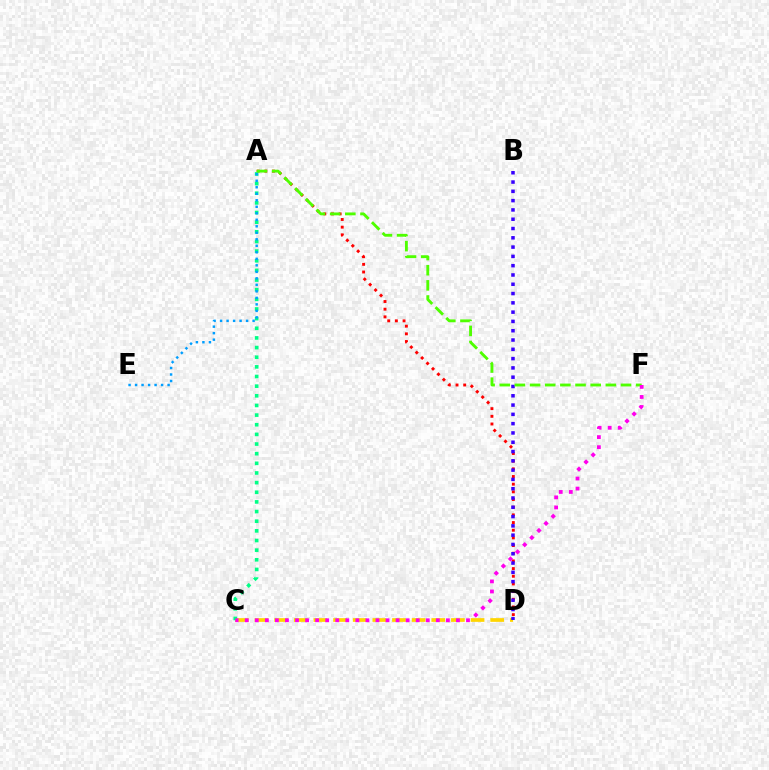{('A', 'D'): [{'color': '#ff0000', 'line_style': 'dotted', 'thickness': 2.08}], ('C', 'D'): [{'color': '#ffd500', 'line_style': 'dashed', 'thickness': 2.67}], ('A', 'C'): [{'color': '#00ff86', 'line_style': 'dotted', 'thickness': 2.62}], ('B', 'D'): [{'color': '#3700ff', 'line_style': 'dotted', 'thickness': 2.52}], ('A', 'F'): [{'color': '#4fff00', 'line_style': 'dashed', 'thickness': 2.06}], ('C', 'F'): [{'color': '#ff00ed', 'line_style': 'dotted', 'thickness': 2.73}], ('A', 'E'): [{'color': '#009eff', 'line_style': 'dotted', 'thickness': 1.77}]}